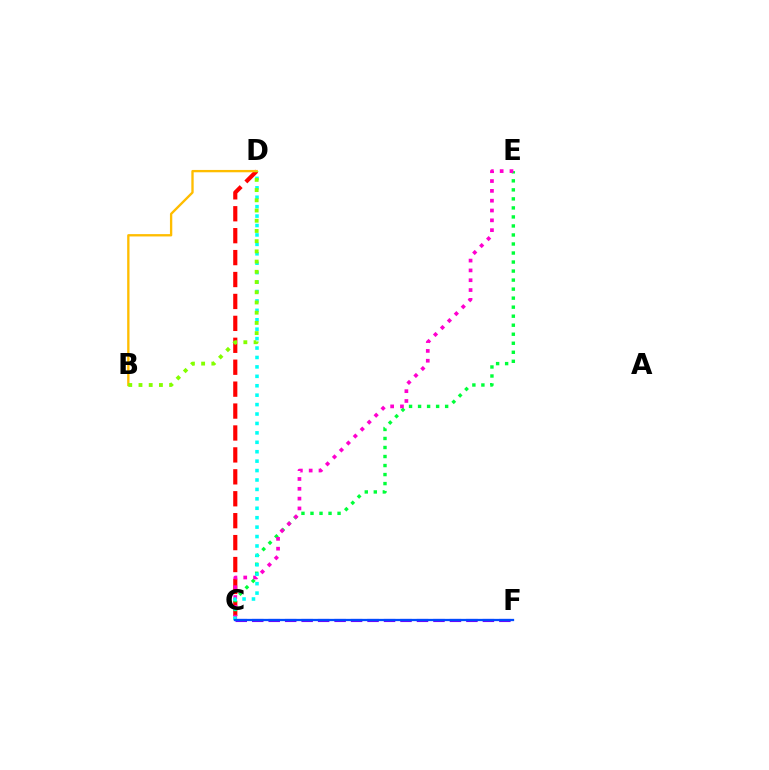{('C', 'D'): [{'color': '#ff0000', 'line_style': 'dashed', 'thickness': 2.98}, {'color': '#00fff6', 'line_style': 'dotted', 'thickness': 2.56}], ('C', 'F'): [{'color': '#7200ff', 'line_style': 'dashed', 'thickness': 2.24}, {'color': '#004bff', 'line_style': 'solid', 'thickness': 1.64}], ('C', 'E'): [{'color': '#00ff39', 'line_style': 'dotted', 'thickness': 2.45}, {'color': '#ff00cf', 'line_style': 'dotted', 'thickness': 2.67}], ('B', 'D'): [{'color': '#ffbd00', 'line_style': 'solid', 'thickness': 1.68}, {'color': '#84ff00', 'line_style': 'dotted', 'thickness': 2.78}]}